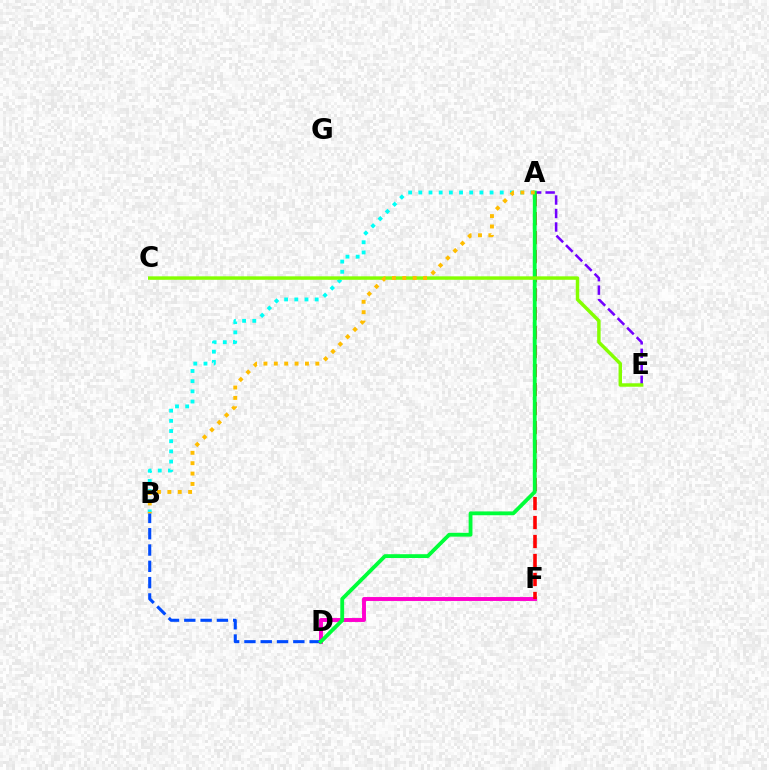{('A', 'B'): [{'color': '#00fff6', 'line_style': 'dotted', 'thickness': 2.77}, {'color': '#ffbd00', 'line_style': 'dotted', 'thickness': 2.82}], ('A', 'E'): [{'color': '#7200ff', 'line_style': 'dashed', 'thickness': 1.83}], ('D', 'F'): [{'color': '#ff00cf', 'line_style': 'solid', 'thickness': 2.82}], ('B', 'D'): [{'color': '#004bff', 'line_style': 'dashed', 'thickness': 2.21}], ('A', 'F'): [{'color': '#ff0000', 'line_style': 'dashed', 'thickness': 2.58}], ('A', 'D'): [{'color': '#00ff39', 'line_style': 'solid', 'thickness': 2.75}], ('C', 'E'): [{'color': '#84ff00', 'line_style': 'solid', 'thickness': 2.48}]}